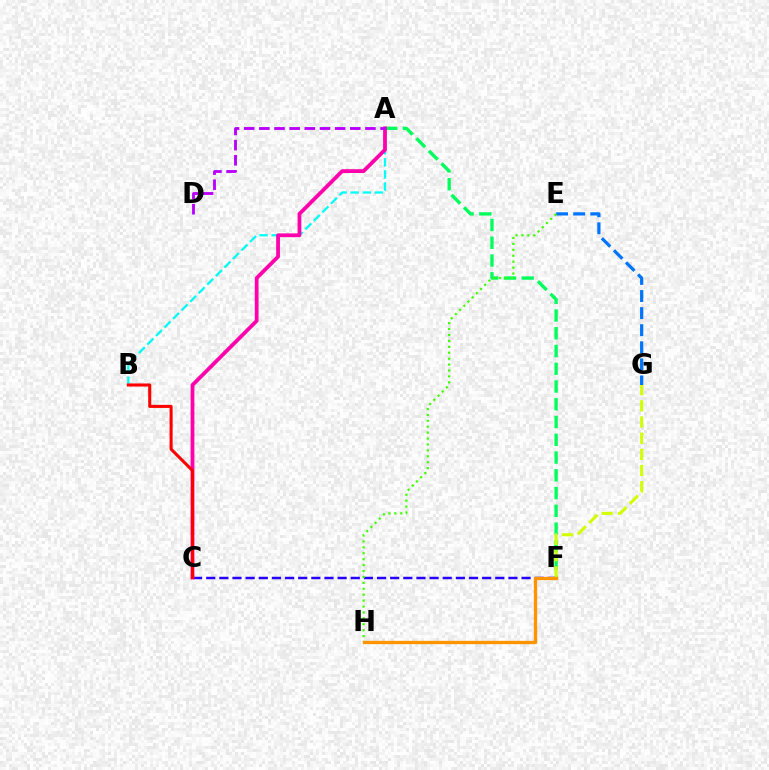{('E', 'G'): [{'color': '#0074ff', 'line_style': 'dashed', 'thickness': 2.32}], ('A', 'F'): [{'color': '#00ff5c', 'line_style': 'dashed', 'thickness': 2.41}], ('C', 'F'): [{'color': '#2500ff', 'line_style': 'dashed', 'thickness': 1.78}], ('A', 'B'): [{'color': '#00fff6', 'line_style': 'dashed', 'thickness': 1.64}], ('F', 'G'): [{'color': '#d1ff00', 'line_style': 'dashed', 'thickness': 2.2}], ('A', 'C'): [{'color': '#ff00ac', 'line_style': 'solid', 'thickness': 2.72}], ('E', 'H'): [{'color': '#3dff00', 'line_style': 'dotted', 'thickness': 1.61}], ('A', 'D'): [{'color': '#b900ff', 'line_style': 'dashed', 'thickness': 2.06}], ('B', 'C'): [{'color': '#ff0000', 'line_style': 'solid', 'thickness': 2.21}], ('F', 'H'): [{'color': '#ff9400', 'line_style': 'solid', 'thickness': 2.37}]}